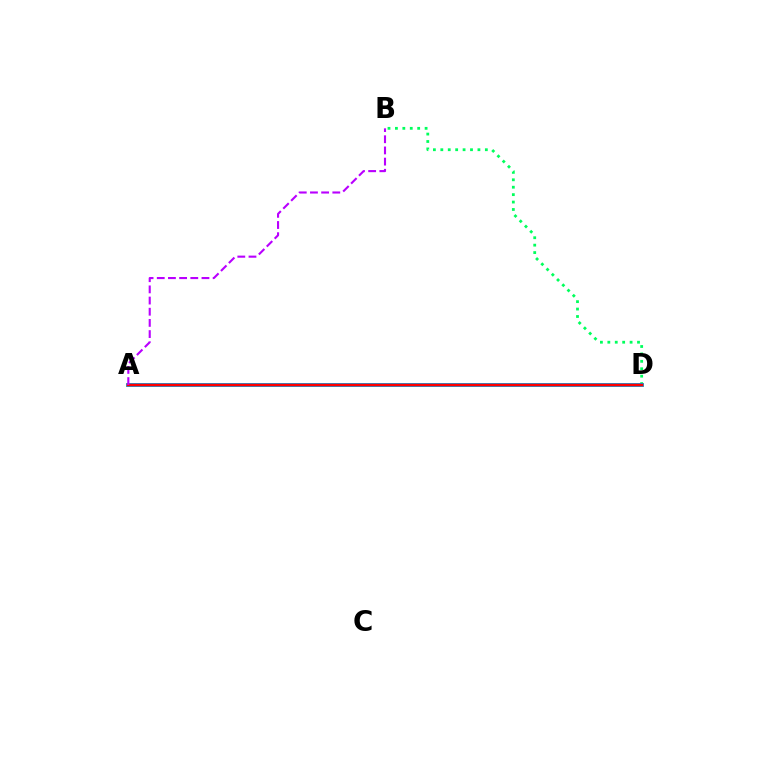{('A', 'D'): [{'color': '#d1ff00', 'line_style': 'solid', 'thickness': 2.84}, {'color': '#0074ff', 'line_style': 'solid', 'thickness': 2.59}, {'color': '#ff0000', 'line_style': 'solid', 'thickness': 1.7}], ('B', 'D'): [{'color': '#00ff5c', 'line_style': 'dotted', 'thickness': 2.02}], ('A', 'B'): [{'color': '#b900ff', 'line_style': 'dashed', 'thickness': 1.52}]}